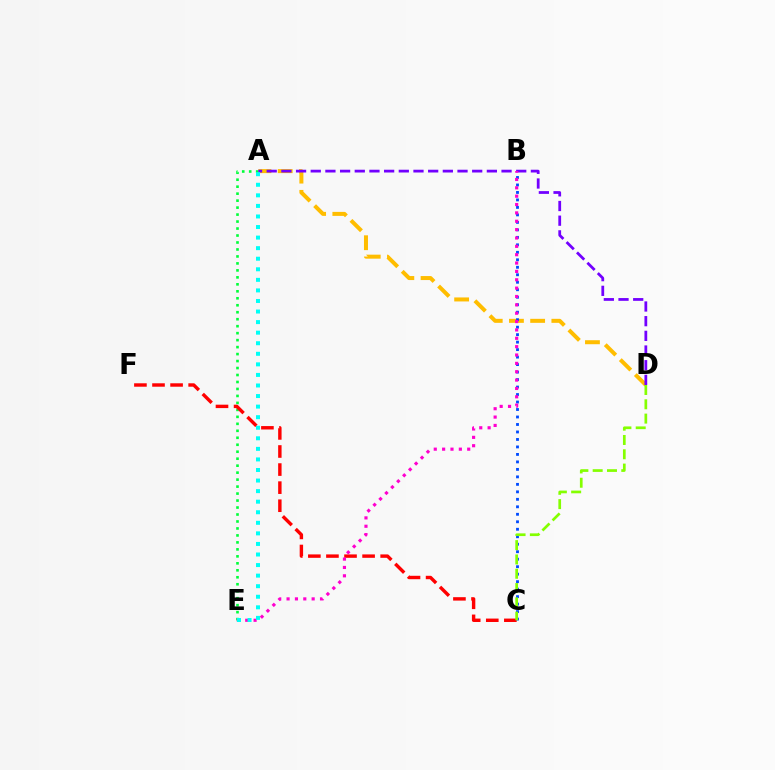{('A', 'D'): [{'color': '#ffbd00', 'line_style': 'dashed', 'thickness': 2.88}, {'color': '#7200ff', 'line_style': 'dashed', 'thickness': 1.99}], ('A', 'E'): [{'color': '#00ff39', 'line_style': 'dotted', 'thickness': 1.9}, {'color': '#00fff6', 'line_style': 'dotted', 'thickness': 2.87}], ('C', 'F'): [{'color': '#ff0000', 'line_style': 'dashed', 'thickness': 2.46}], ('B', 'C'): [{'color': '#004bff', 'line_style': 'dotted', 'thickness': 2.03}], ('B', 'E'): [{'color': '#ff00cf', 'line_style': 'dotted', 'thickness': 2.27}], ('C', 'D'): [{'color': '#84ff00', 'line_style': 'dashed', 'thickness': 1.94}]}